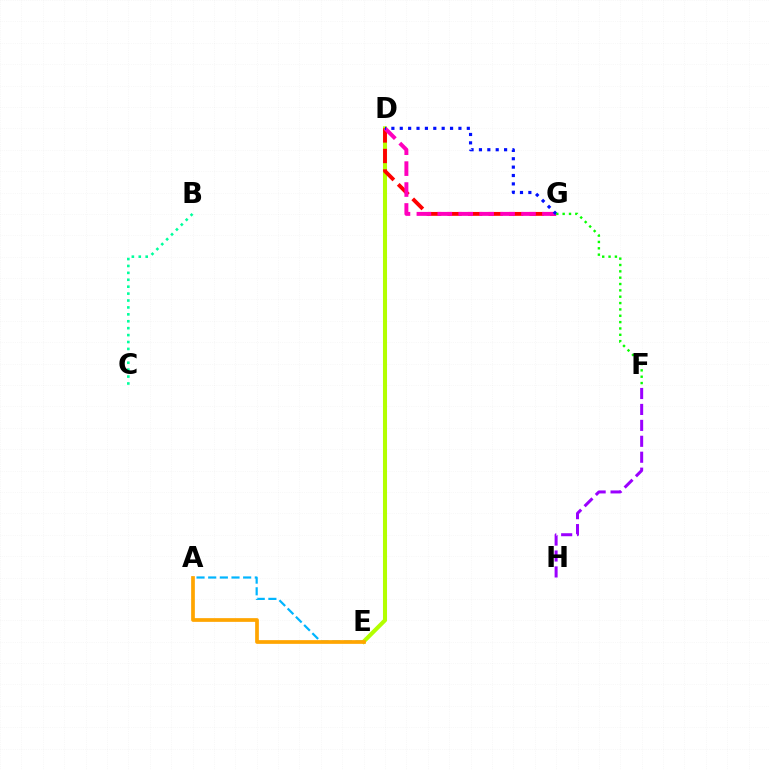{('B', 'C'): [{'color': '#00ff9d', 'line_style': 'dotted', 'thickness': 1.88}], ('A', 'E'): [{'color': '#00b5ff', 'line_style': 'dashed', 'thickness': 1.58}, {'color': '#ffa500', 'line_style': 'solid', 'thickness': 2.67}], ('D', 'E'): [{'color': '#b3ff00', 'line_style': 'solid', 'thickness': 2.92}], ('F', 'H'): [{'color': '#9b00ff', 'line_style': 'dashed', 'thickness': 2.16}], ('D', 'G'): [{'color': '#ff0000', 'line_style': 'dashed', 'thickness': 2.78}, {'color': '#ff00bd', 'line_style': 'dashed', 'thickness': 2.84}, {'color': '#0010ff', 'line_style': 'dotted', 'thickness': 2.28}], ('F', 'G'): [{'color': '#08ff00', 'line_style': 'dotted', 'thickness': 1.72}]}